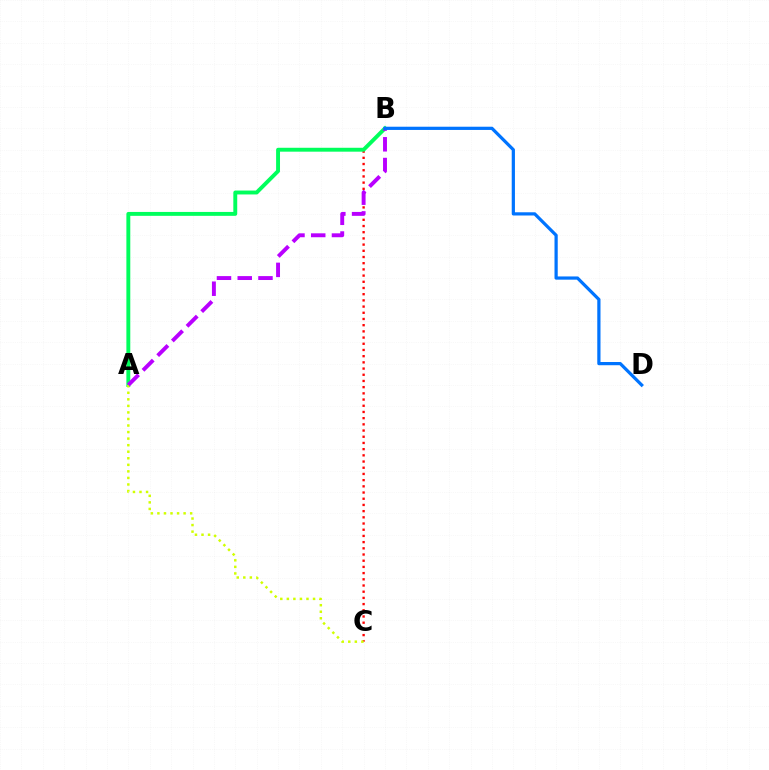{('B', 'C'): [{'color': '#ff0000', 'line_style': 'dotted', 'thickness': 1.68}], ('A', 'B'): [{'color': '#00ff5c', 'line_style': 'solid', 'thickness': 2.81}, {'color': '#b900ff', 'line_style': 'dashed', 'thickness': 2.82}], ('A', 'C'): [{'color': '#d1ff00', 'line_style': 'dotted', 'thickness': 1.78}], ('B', 'D'): [{'color': '#0074ff', 'line_style': 'solid', 'thickness': 2.32}]}